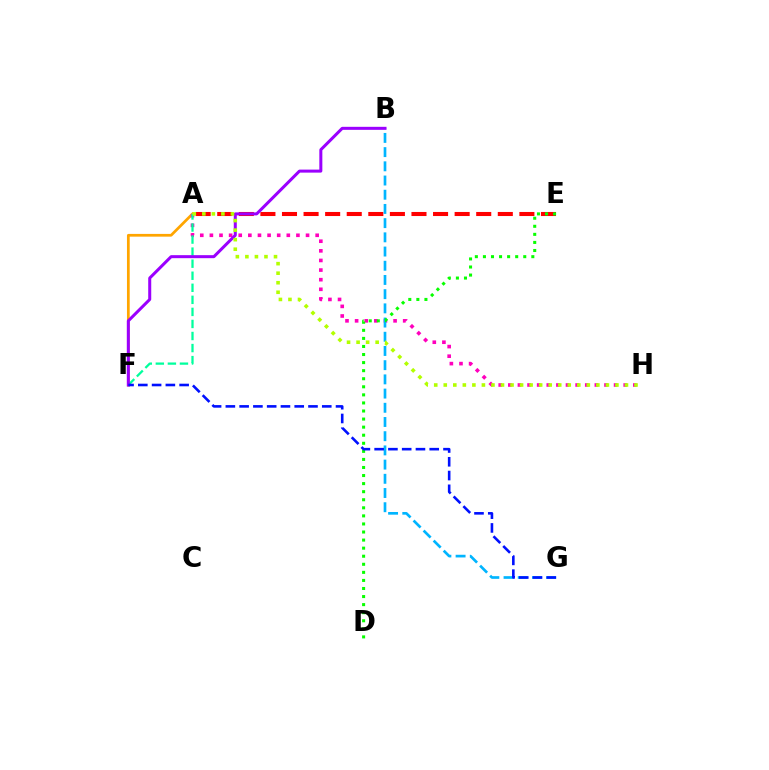{('A', 'E'): [{'color': '#ff0000', 'line_style': 'dashed', 'thickness': 2.93}], ('A', 'F'): [{'color': '#ffa500', 'line_style': 'solid', 'thickness': 1.97}, {'color': '#00ff9d', 'line_style': 'dashed', 'thickness': 1.64}], ('A', 'H'): [{'color': '#ff00bd', 'line_style': 'dotted', 'thickness': 2.61}, {'color': '#b3ff00', 'line_style': 'dotted', 'thickness': 2.59}], ('B', 'G'): [{'color': '#00b5ff', 'line_style': 'dashed', 'thickness': 1.93}], ('D', 'E'): [{'color': '#08ff00', 'line_style': 'dotted', 'thickness': 2.19}], ('B', 'F'): [{'color': '#9b00ff', 'line_style': 'solid', 'thickness': 2.18}], ('F', 'G'): [{'color': '#0010ff', 'line_style': 'dashed', 'thickness': 1.87}]}